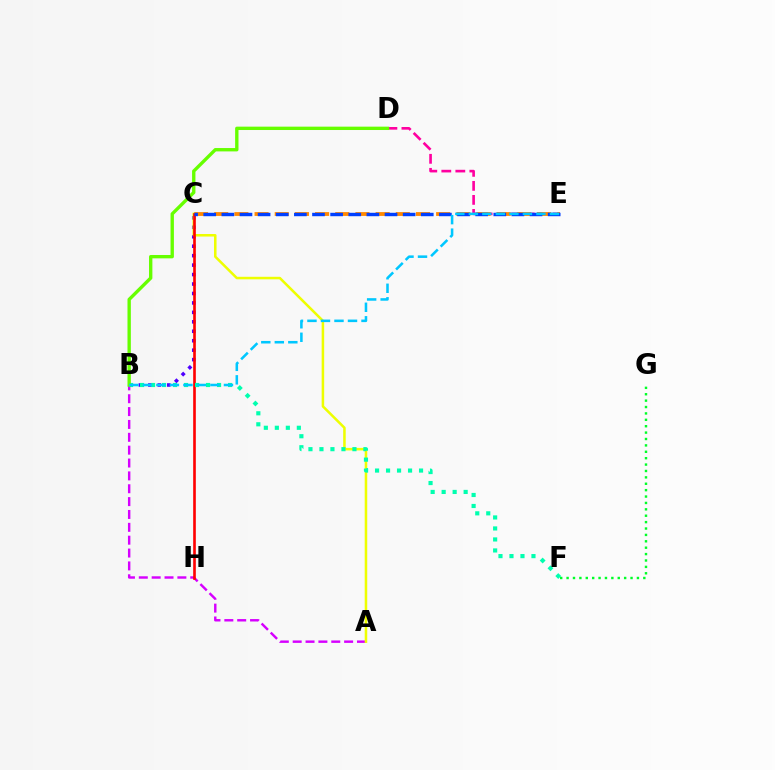{('D', 'E'): [{'color': '#ff00a0', 'line_style': 'dashed', 'thickness': 1.9}], ('B', 'C'): [{'color': '#4f00ff', 'line_style': 'dotted', 'thickness': 2.57}], ('A', 'B'): [{'color': '#d600ff', 'line_style': 'dashed', 'thickness': 1.75}], ('C', 'E'): [{'color': '#ff8800', 'line_style': 'dashed', 'thickness': 2.74}, {'color': '#003fff', 'line_style': 'dashed', 'thickness': 2.46}], ('A', 'C'): [{'color': '#eeff00', 'line_style': 'solid', 'thickness': 1.82}], ('F', 'G'): [{'color': '#00ff27', 'line_style': 'dotted', 'thickness': 1.74}], ('C', 'H'): [{'color': '#ff0000', 'line_style': 'solid', 'thickness': 1.9}], ('B', 'F'): [{'color': '#00ffaf', 'line_style': 'dotted', 'thickness': 2.99}], ('B', 'D'): [{'color': '#66ff00', 'line_style': 'solid', 'thickness': 2.42}], ('B', 'E'): [{'color': '#00c7ff', 'line_style': 'dashed', 'thickness': 1.84}]}